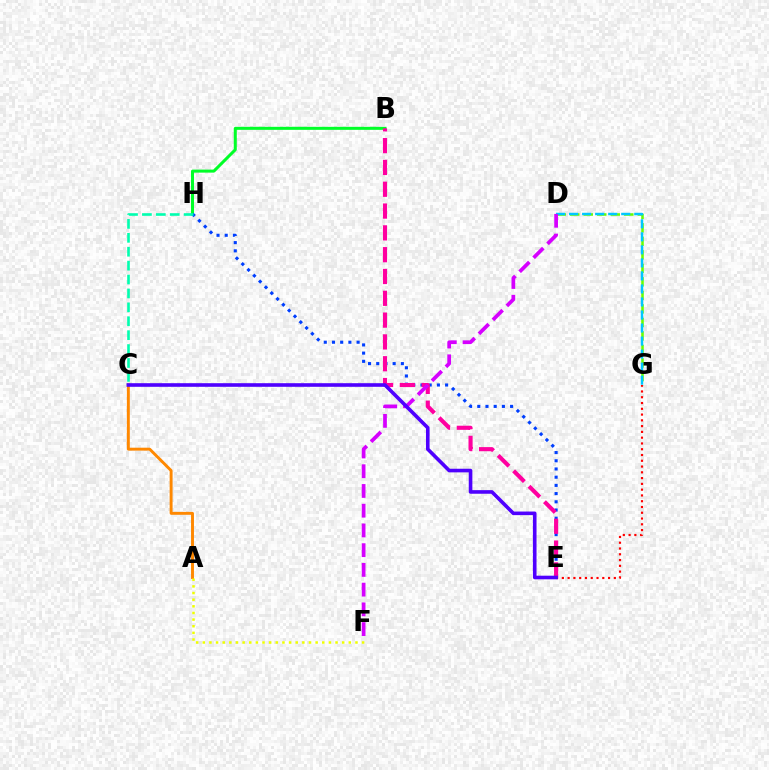{('D', 'G'): [{'color': '#66ff00', 'line_style': 'dashed', 'thickness': 1.84}, {'color': '#00c7ff', 'line_style': 'dashed', 'thickness': 1.77}], ('B', 'H'): [{'color': '#00ff27', 'line_style': 'solid', 'thickness': 2.17}], ('E', 'H'): [{'color': '#003fff', 'line_style': 'dotted', 'thickness': 2.23}], ('A', 'C'): [{'color': '#ff8800', 'line_style': 'solid', 'thickness': 2.11}], ('C', 'H'): [{'color': '#00ffaf', 'line_style': 'dashed', 'thickness': 1.89}], ('A', 'F'): [{'color': '#eeff00', 'line_style': 'dotted', 'thickness': 1.8}], ('E', 'G'): [{'color': '#ff0000', 'line_style': 'dotted', 'thickness': 1.57}], ('B', 'E'): [{'color': '#ff00a0', 'line_style': 'dashed', 'thickness': 2.96}], ('D', 'F'): [{'color': '#d600ff', 'line_style': 'dashed', 'thickness': 2.68}], ('C', 'E'): [{'color': '#4f00ff', 'line_style': 'solid', 'thickness': 2.6}]}